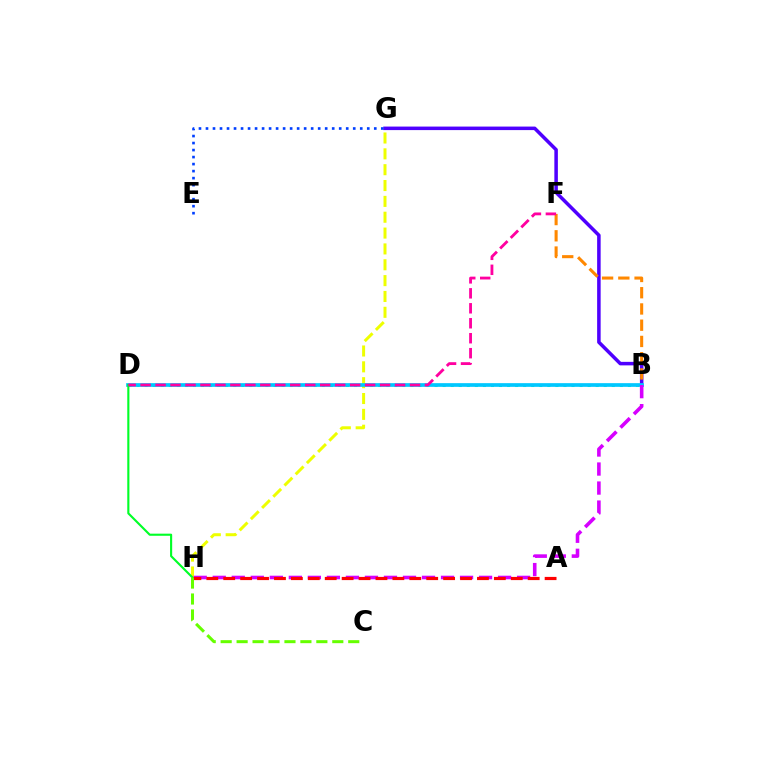{('B', 'G'): [{'color': '#4f00ff', 'line_style': 'solid', 'thickness': 2.53}], ('B', 'F'): [{'color': '#ff8800', 'line_style': 'dashed', 'thickness': 2.21}], ('B', 'D'): [{'color': '#00ffaf', 'line_style': 'dotted', 'thickness': 2.19}, {'color': '#00c7ff', 'line_style': 'solid', 'thickness': 2.66}], ('G', 'H'): [{'color': '#eeff00', 'line_style': 'dashed', 'thickness': 2.15}], ('B', 'H'): [{'color': '#d600ff', 'line_style': 'dashed', 'thickness': 2.58}], ('E', 'G'): [{'color': '#003fff', 'line_style': 'dotted', 'thickness': 1.91}], ('D', 'H'): [{'color': '#00ff27', 'line_style': 'solid', 'thickness': 1.53}], ('D', 'F'): [{'color': '#ff00a0', 'line_style': 'dashed', 'thickness': 2.03}], ('A', 'H'): [{'color': '#ff0000', 'line_style': 'dashed', 'thickness': 2.3}], ('C', 'H'): [{'color': '#66ff00', 'line_style': 'dashed', 'thickness': 2.17}]}